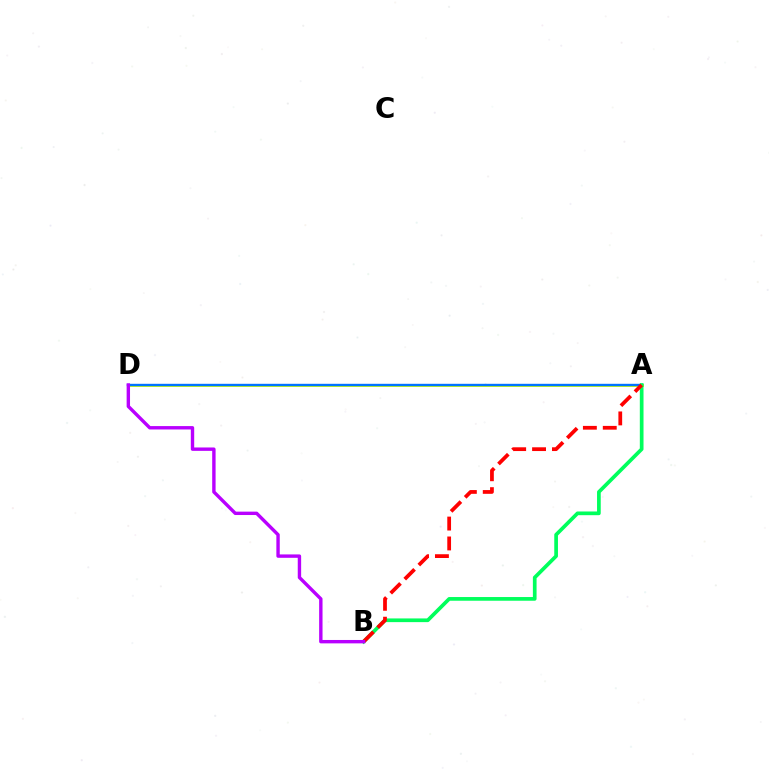{('A', 'D'): [{'color': '#d1ff00', 'line_style': 'solid', 'thickness': 2.11}, {'color': '#0074ff', 'line_style': 'solid', 'thickness': 1.72}], ('A', 'B'): [{'color': '#00ff5c', 'line_style': 'solid', 'thickness': 2.66}, {'color': '#ff0000', 'line_style': 'dashed', 'thickness': 2.7}], ('B', 'D'): [{'color': '#b900ff', 'line_style': 'solid', 'thickness': 2.44}]}